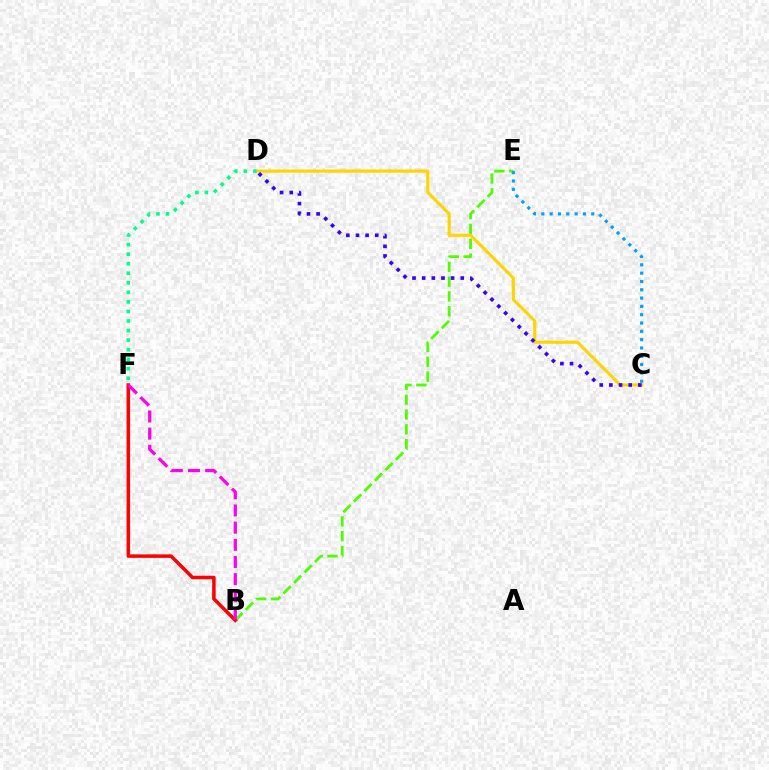{('B', 'E'): [{'color': '#4fff00', 'line_style': 'dashed', 'thickness': 2.01}], ('C', 'D'): [{'color': '#ffd500', 'line_style': 'solid', 'thickness': 2.26}, {'color': '#3700ff', 'line_style': 'dotted', 'thickness': 2.62}], ('B', 'F'): [{'color': '#ff0000', 'line_style': 'solid', 'thickness': 2.52}, {'color': '#ff00ed', 'line_style': 'dashed', 'thickness': 2.33}], ('D', 'F'): [{'color': '#00ff86', 'line_style': 'dotted', 'thickness': 2.6}], ('C', 'E'): [{'color': '#009eff', 'line_style': 'dotted', 'thickness': 2.26}]}